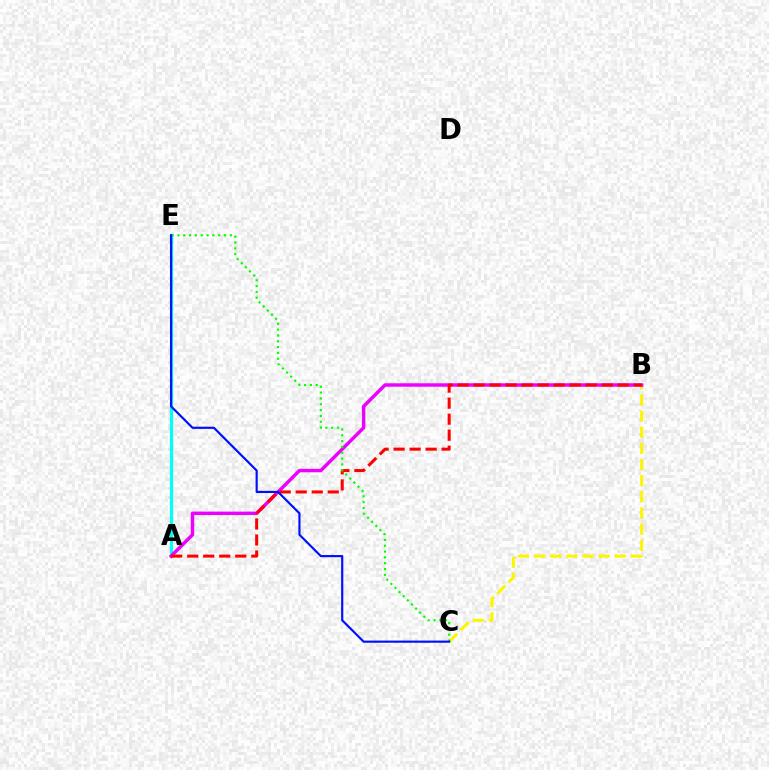{('B', 'C'): [{'color': '#fcf500', 'line_style': 'dashed', 'thickness': 2.19}], ('A', 'E'): [{'color': '#00fff6', 'line_style': 'solid', 'thickness': 2.3}], ('A', 'B'): [{'color': '#ee00ff', 'line_style': 'solid', 'thickness': 2.48}, {'color': '#ff0000', 'line_style': 'dashed', 'thickness': 2.18}], ('C', 'E'): [{'color': '#08ff00', 'line_style': 'dotted', 'thickness': 1.58}, {'color': '#0010ff', 'line_style': 'solid', 'thickness': 1.56}]}